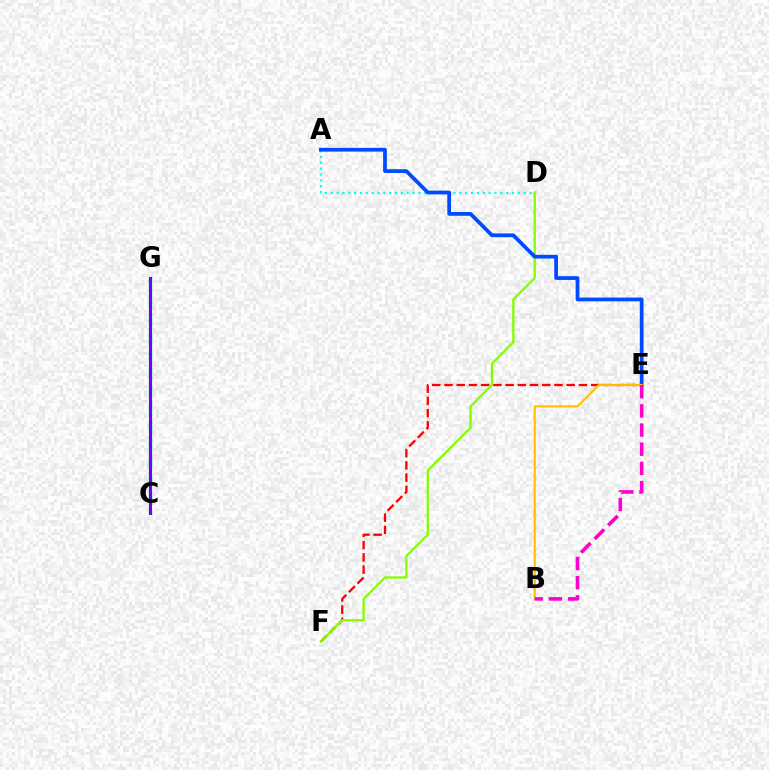{('E', 'F'): [{'color': '#ff0000', 'line_style': 'dashed', 'thickness': 1.66}], ('A', 'D'): [{'color': '#00fff6', 'line_style': 'dotted', 'thickness': 1.59}], ('D', 'F'): [{'color': '#84ff00', 'line_style': 'solid', 'thickness': 1.69}], ('A', 'E'): [{'color': '#004bff', 'line_style': 'solid', 'thickness': 2.71}], ('B', 'E'): [{'color': '#ffbd00', 'line_style': 'solid', 'thickness': 1.51}, {'color': '#ff00cf', 'line_style': 'dashed', 'thickness': 2.6}], ('C', 'G'): [{'color': '#00ff39', 'line_style': 'dashed', 'thickness': 2.42}, {'color': '#7200ff', 'line_style': 'solid', 'thickness': 2.23}]}